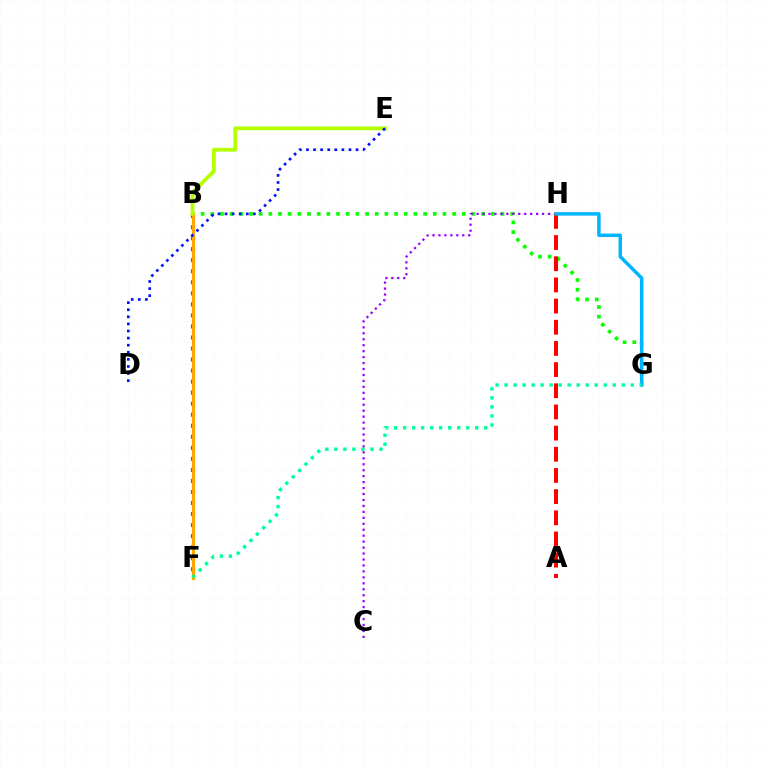{('B', 'F'): [{'color': '#ff00bd', 'line_style': 'dotted', 'thickness': 3.0}, {'color': '#ffa500', 'line_style': 'solid', 'thickness': 2.25}], ('B', 'G'): [{'color': '#08ff00', 'line_style': 'dotted', 'thickness': 2.63}], ('C', 'H'): [{'color': '#9b00ff', 'line_style': 'dotted', 'thickness': 1.62}], ('A', 'H'): [{'color': '#ff0000', 'line_style': 'dashed', 'thickness': 2.88}], ('B', 'E'): [{'color': '#b3ff00', 'line_style': 'solid', 'thickness': 2.73}], ('G', 'H'): [{'color': '#00b5ff', 'line_style': 'solid', 'thickness': 2.52}], ('D', 'E'): [{'color': '#0010ff', 'line_style': 'dotted', 'thickness': 1.93}], ('F', 'G'): [{'color': '#00ff9d', 'line_style': 'dotted', 'thickness': 2.45}]}